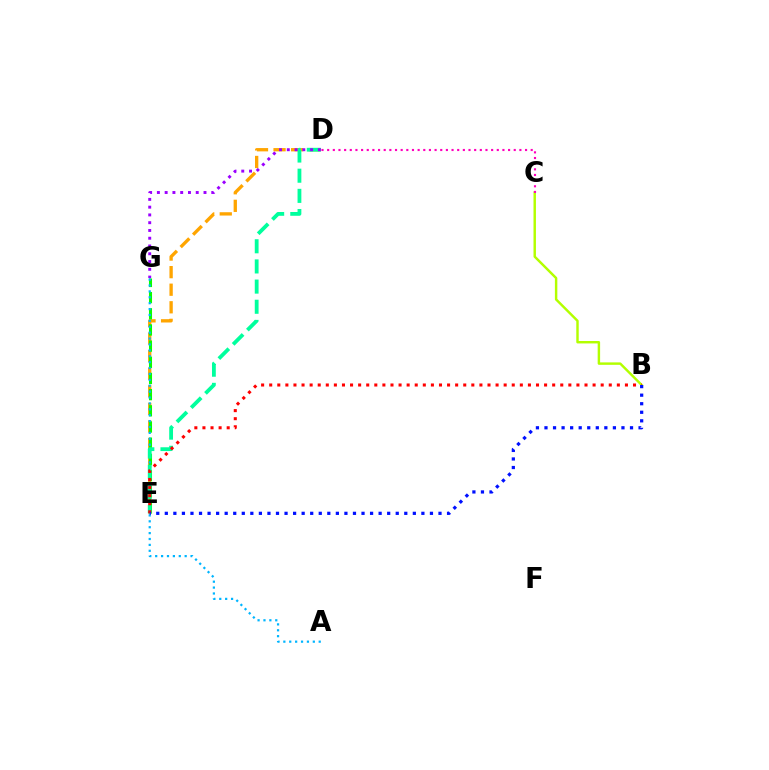{('D', 'E'): [{'color': '#ffa500', 'line_style': 'dashed', 'thickness': 2.39}, {'color': '#00ff9d', 'line_style': 'dashed', 'thickness': 2.74}], ('E', 'G'): [{'color': '#08ff00', 'line_style': 'dashed', 'thickness': 2.2}], ('B', 'C'): [{'color': '#b3ff00', 'line_style': 'solid', 'thickness': 1.76}], ('A', 'G'): [{'color': '#00b5ff', 'line_style': 'dotted', 'thickness': 1.6}], ('C', 'D'): [{'color': '#ff00bd', 'line_style': 'dotted', 'thickness': 1.54}], ('D', 'G'): [{'color': '#9b00ff', 'line_style': 'dotted', 'thickness': 2.11}], ('B', 'E'): [{'color': '#ff0000', 'line_style': 'dotted', 'thickness': 2.2}, {'color': '#0010ff', 'line_style': 'dotted', 'thickness': 2.32}]}